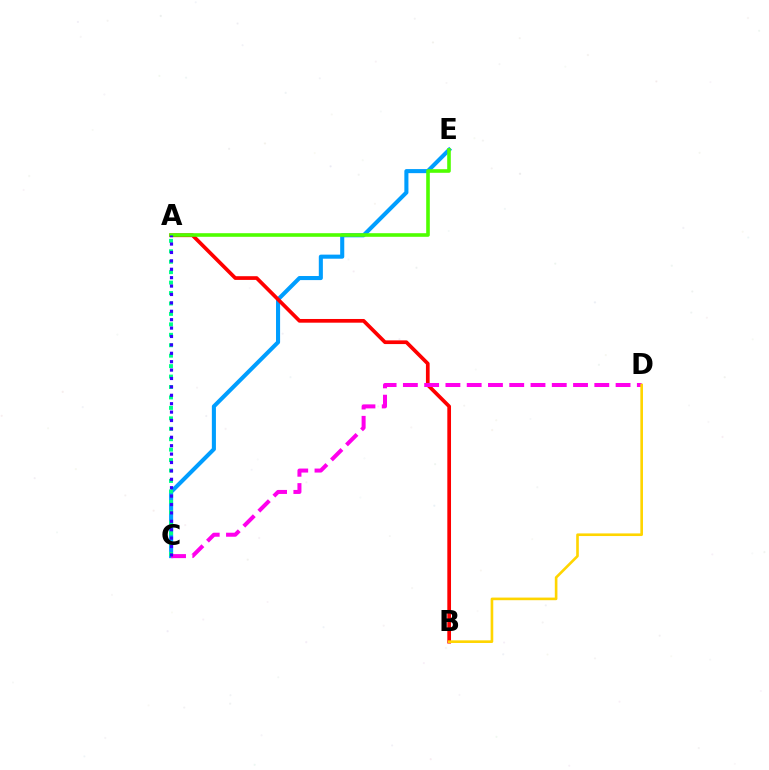{('C', 'E'): [{'color': '#009eff', 'line_style': 'solid', 'thickness': 2.93}], ('A', 'B'): [{'color': '#ff0000', 'line_style': 'solid', 'thickness': 2.67}], ('C', 'D'): [{'color': '#ff00ed', 'line_style': 'dashed', 'thickness': 2.89}], ('B', 'D'): [{'color': '#ffd500', 'line_style': 'solid', 'thickness': 1.89}], ('A', 'C'): [{'color': '#00ff86', 'line_style': 'dotted', 'thickness': 2.84}, {'color': '#3700ff', 'line_style': 'dotted', 'thickness': 2.28}], ('A', 'E'): [{'color': '#4fff00', 'line_style': 'solid', 'thickness': 2.59}]}